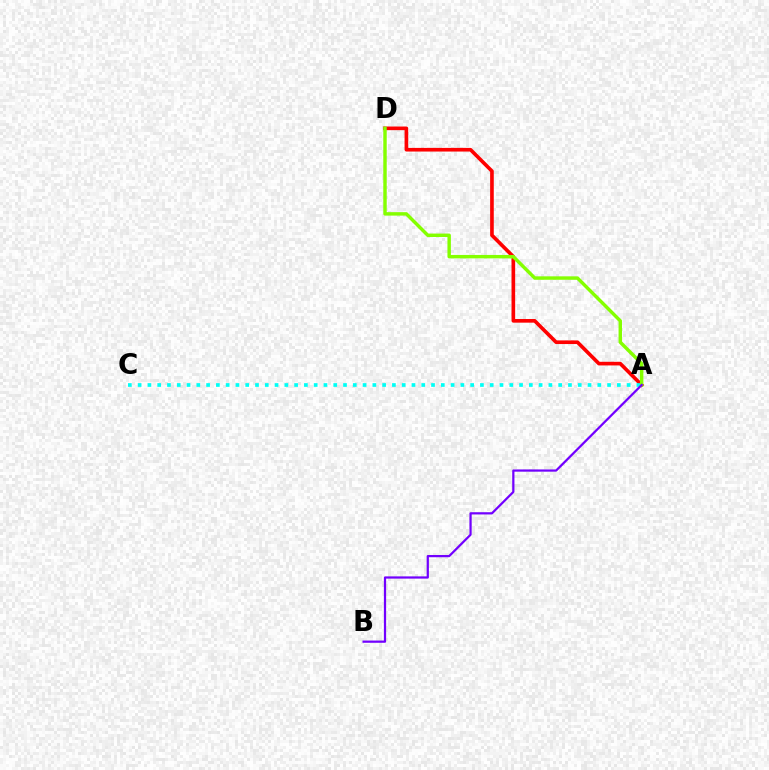{('A', 'D'): [{'color': '#ff0000', 'line_style': 'solid', 'thickness': 2.63}, {'color': '#84ff00', 'line_style': 'solid', 'thickness': 2.48}], ('A', 'C'): [{'color': '#00fff6', 'line_style': 'dotted', 'thickness': 2.66}], ('A', 'B'): [{'color': '#7200ff', 'line_style': 'solid', 'thickness': 1.61}]}